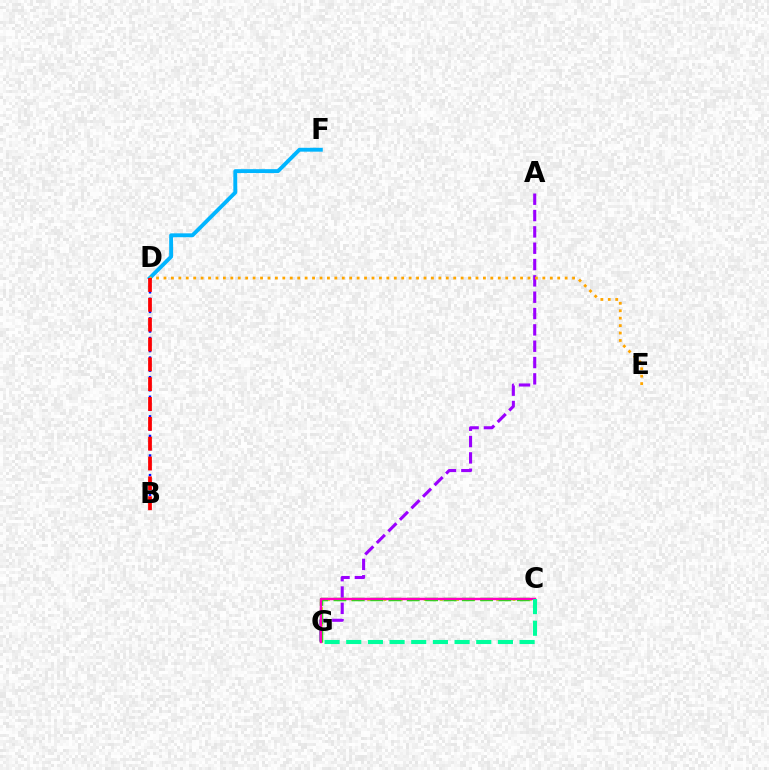{('D', 'F'): [{'color': '#00b5ff', 'line_style': 'solid', 'thickness': 2.79}], ('A', 'G'): [{'color': '#9b00ff', 'line_style': 'dashed', 'thickness': 2.22}], ('C', 'G'): [{'color': '#b3ff00', 'line_style': 'dotted', 'thickness': 2.19}, {'color': '#08ff00', 'line_style': 'dashed', 'thickness': 2.49}, {'color': '#ff00bd', 'line_style': 'solid', 'thickness': 1.75}, {'color': '#00ff9d', 'line_style': 'dashed', 'thickness': 2.94}], ('D', 'E'): [{'color': '#ffa500', 'line_style': 'dotted', 'thickness': 2.02}], ('B', 'D'): [{'color': '#0010ff', 'line_style': 'dotted', 'thickness': 1.77}, {'color': '#ff0000', 'line_style': 'dashed', 'thickness': 2.7}]}